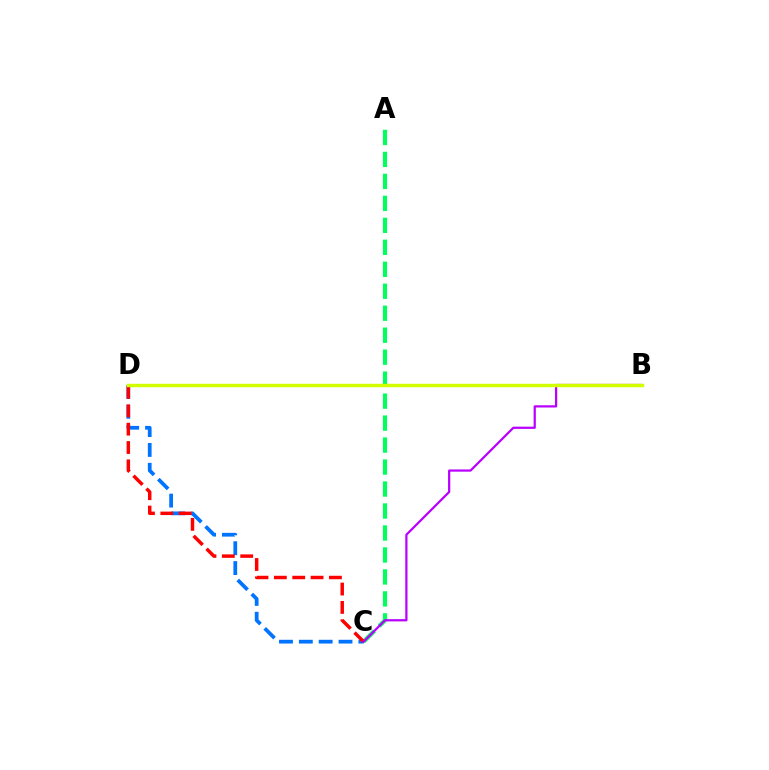{('A', 'C'): [{'color': '#00ff5c', 'line_style': 'dashed', 'thickness': 2.99}], ('C', 'D'): [{'color': '#0074ff', 'line_style': 'dashed', 'thickness': 2.7}, {'color': '#ff0000', 'line_style': 'dashed', 'thickness': 2.49}], ('B', 'C'): [{'color': '#b900ff', 'line_style': 'solid', 'thickness': 1.6}], ('B', 'D'): [{'color': '#d1ff00', 'line_style': 'solid', 'thickness': 2.47}]}